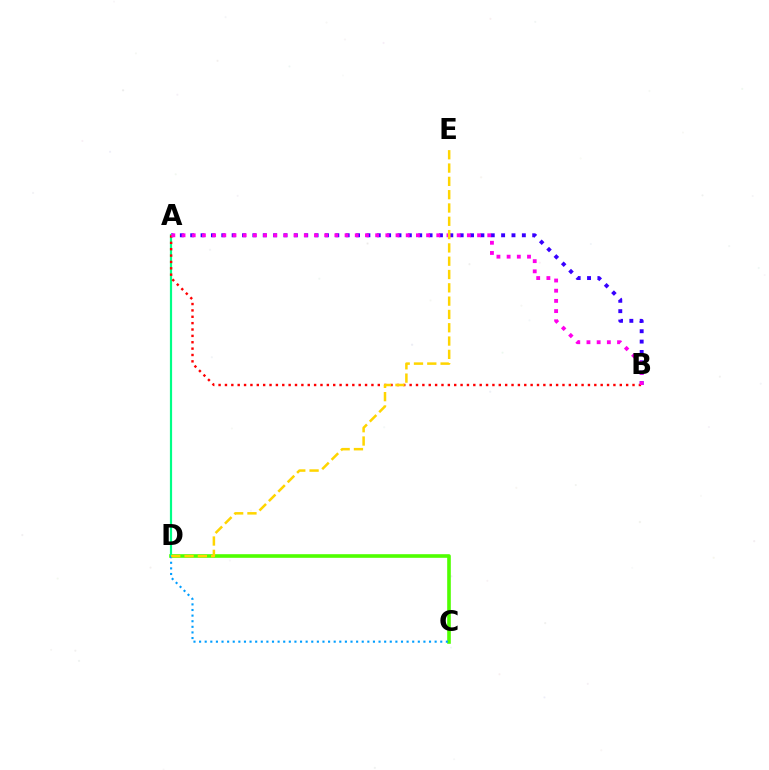{('C', 'D'): [{'color': '#4fff00', 'line_style': 'solid', 'thickness': 2.61}, {'color': '#009eff', 'line_style': 'dotted', 'thickness': 1.52}], ('A', 'B'): [{'color': '#3700ff', 'line_style': 'dotted', 'thickness': 2.82}, {'color': '#ff0000', 'line_style': 'dotted', 'thickness': 1.73}, {'color': '#ff00ed', 'line_style': 'dotted', 'thickness': 2.77}], ('A', 'D'): [{'color': '#00ff86', 'line_style': 'solid', 'thickness': 1.58}], ('D', 'E'): [{'color': '#ffd500', 'line_style': 'dashed', 'thickness': 1.81}]}